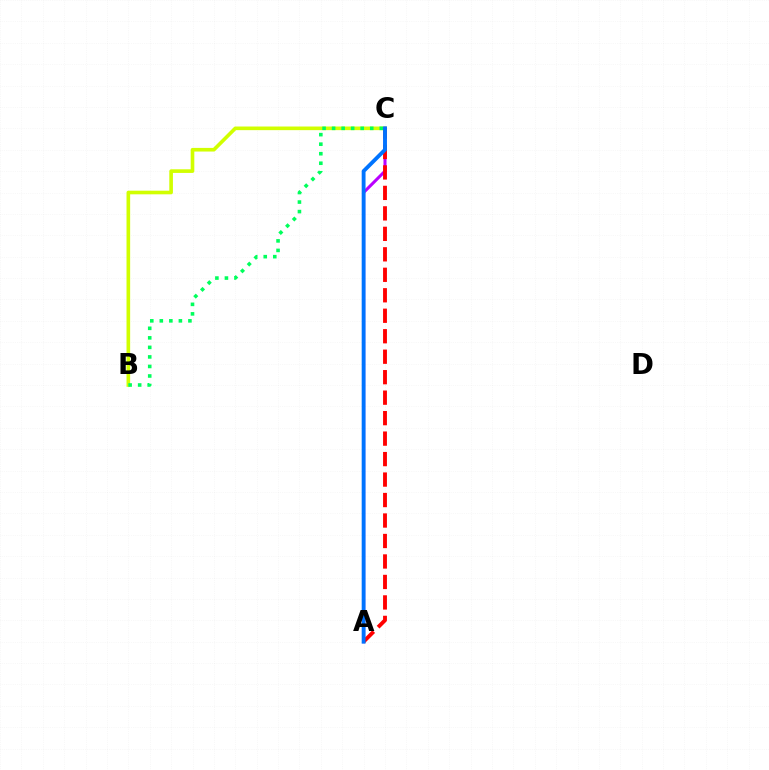{('B', 'C'): [{'color': '#d1ff00', 'line_style': 'solid', 'thickness': 2.62}, {'color': '#00ff5c', 'line_style': 'dotted', 'thickness': 2.59}], ('A', 'C'): [{'color': '#b900ff', 'line_style': 'solid', 'thickness': 2.19}, {'color': '#ff0000', 'line_style': 'dashed', 'thickness': 2.78}, {'color': '#0074ff', 'line_style': 'solid', 'thickness': 2.77}]}